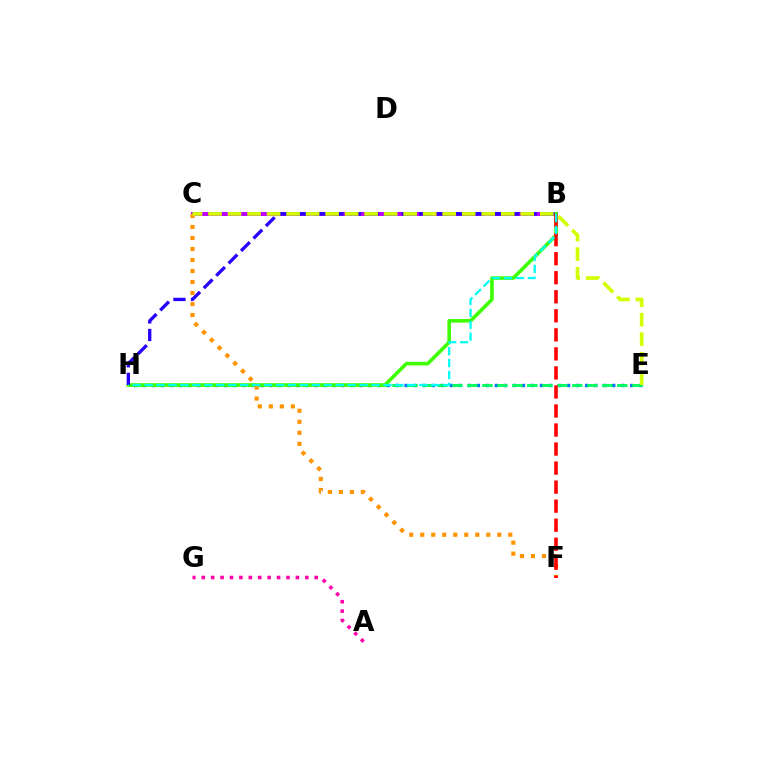{('B', 'C'): [{'color': '#b900ff', 'line_style': 'solid', 'thickness': 2.84}], ('E', 'H'): [{'color': '#0074ff', 'line_style': 'dotted', 'thickness': 2.45}, {'color': '#00ff5c', 'line_style': 'dashed', 'thickness': 2.04}], ('B', 'H'): [{'color': '#3dff00', 'line_style': 'solid', 'thickness': 2.57}, {'color': '#2500ff', 'line_style': 'dashed', 'thickness': 2.39}, {'color': '#00fff6', 'line_style': 'dashed', 'thickness': 1.62}], ('C', 'F'): [{'color': '#ff9400', 'line_style': 'dotted', 'thickness': 2.99}], ('A', 'G'): [{'color': '#ff00ac', 'line_style': 'dotted', 'thickness': 2.56}], ('B', 'F'): [{'color': '#ff0000', 'line_style': 'dashed', 'thickness': 2.59}], ('C', 'E'): [{'color': '#d1ff00', 'line_style': 'dashed', 'thickness': 2.65}]}